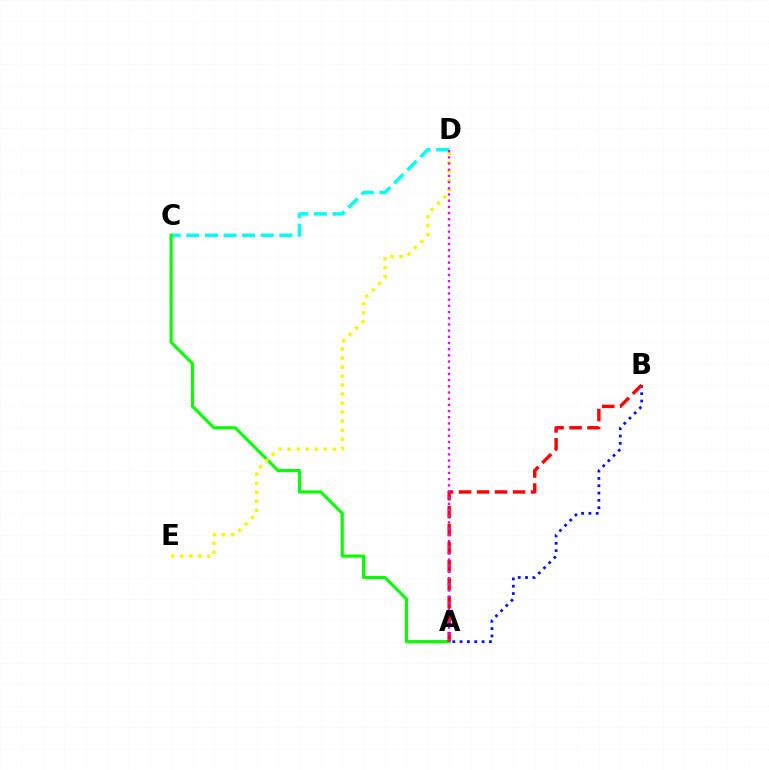{('C', 'D'): [{'color': '#00fff6', 'line_style': 'dashed', 'thickness': 2.53}], ('A', 'B'): [{'color': '#0010ff', 'line_style': 'dotted', 'thickness': 1.99}, {'color': '#ff0000', 'line_style': 'dashed', 'thickness': 2.45}], ('A', 'C'): [{'color': '#08ff00', 'line_style': 'solid', 'thickness': 2.26}], ('D', 'E'): [{'color': '#fcf500', 'line_style': 'dotted', 'thickness': 2.45}], ('A', 'D'): [{'color': '#ee00ff', 'line_style': 'dotted', 'thickness': 1.68}]}